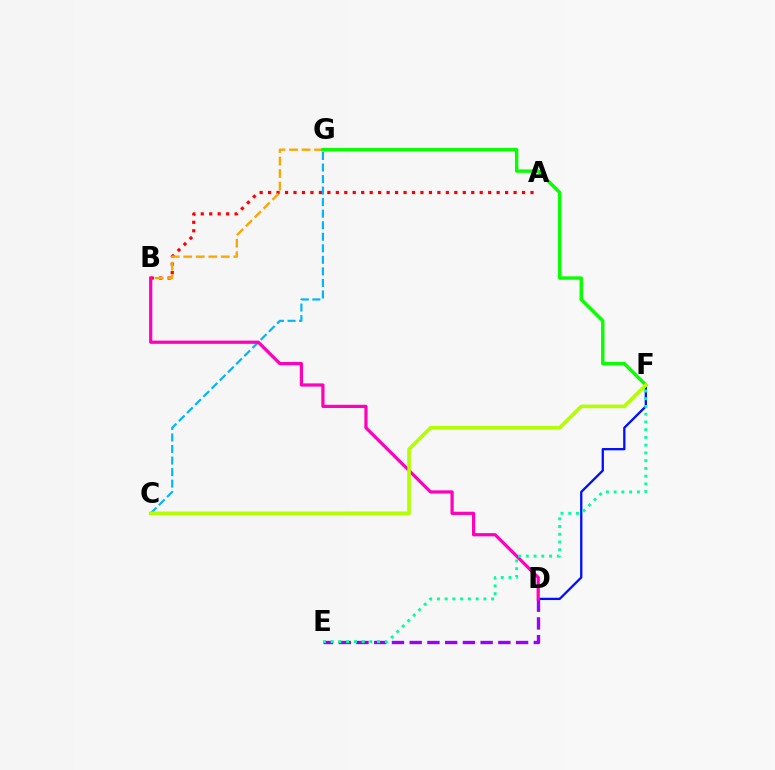{('A', 'B'): [{'color': '#ff0000', 'line_style': 'dotted', 'thickness': 2.3}], ('D', 'F'): [{'color': '#0010ff', 'line_style': 'solid', 'thickness': 1.66}], ('C', 'G'): [{'color': '#00b5ff', 'line_style': 'dashed', 'thickness': 1.57}], ('D', 'E'): [{'color': '#9b00ff', 'line_style': 'dashed', 'thickness': 2.41}], ('B', 'G'): [{'color': '#ffa500', 'line_style': 'dashed', 'thickness': 1.7}], ('B', 'D'): [{'color': '#ff00bd', 'line_style': 'solid', 'thickness': 2.32}], ('E', 'F'): [{'color': '#00ff9d', 'line_style': 'dotted', 'thickness': 2.1}], ('F', 'G'): [{'color': '#08ff00', 'line_style': 'solid', 'thickness': 2.46}], ('C', 'F'): [{'color': '#b3ff00', 'line_style': 'solid', 'thickness': 2.61}]}